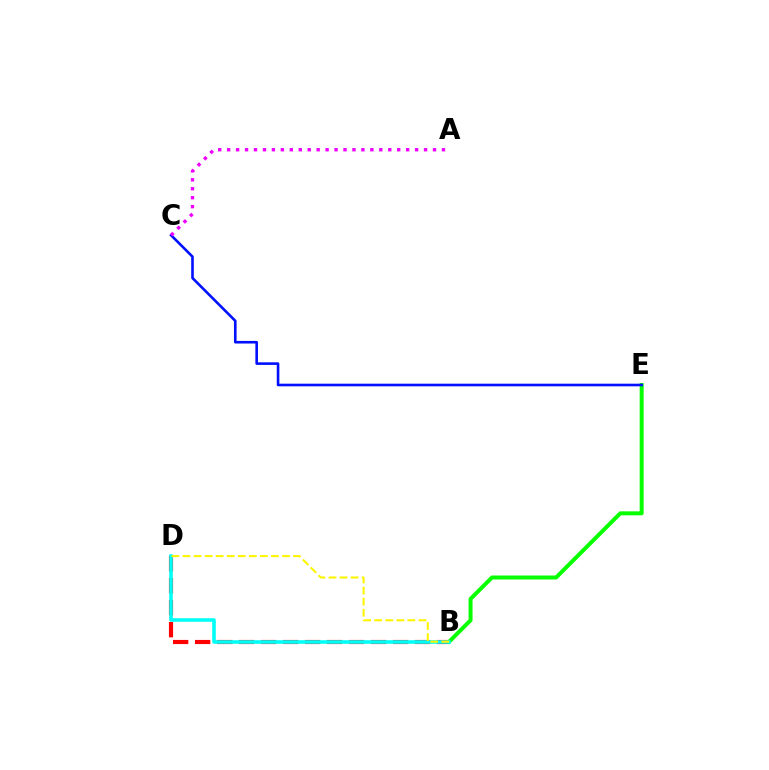{('B', 'D'): [{'color': '#ff0000', 'line_style': 'dashed', 'thickness': 2.99}, {'color': '#00fff6', 'line_style': 'solid', 'thickness': 2.57}, {'color': '#fcf500', 'line_style': 'dashed', 'thickness': 1.5}], ('B', 'E'): [{'color': '#08ff00', 'line_style': 'solid', 'thickness': 2.87}], ('C', 'E'): [{'color': '#0010ff', 'line_style': 'solid', 'thickness': 1.88}], ('A', 'C'): [{'color': '#ee00ff', 'line_style': 'dotted', 'thickness': 2.43}]}